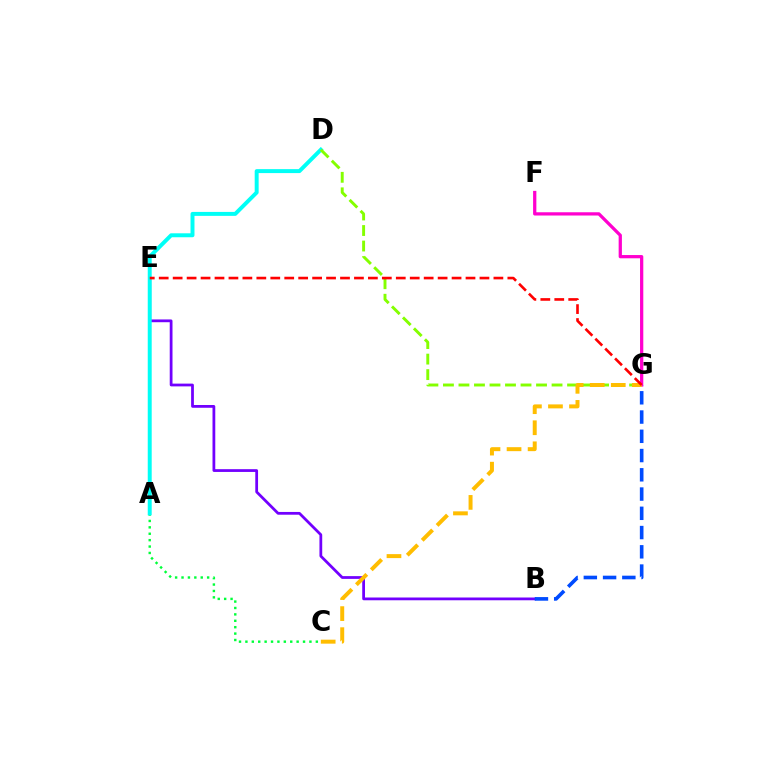{('A', 'C'): [{'color': '#00ff39', 'line_style': 'dotted', 'thickness': 1.74}], ('B', 'E'): [{'color': '#7200ff', 'line_style': 'solid', 'thickness': 1.99}], ('B', 'G'): [{'color': '#004bff', 'line_style': 'dashed', 'thickness': 2.62}], ('A', 'D'): [{'color': '#00fff6', 'line_style': 'solid', 'thickness': 2.85}], ('F', 'G'): [{'color': '#ff00cf', 'line_style': 'solid', 'thickness': 2.34}], ('D', 'G'): [{'color': '#84ff00', 'line_style': 'dashed', 'thickness': 2.11}], ('C', 'G'): [{'color': '#ffbd00', 'line_style': 'dashed', 'thickness': 2.86}], ('E', 'G'): [{'color': '#ff0000', 'line_style': 'dashed', 'thickness': 1.89}]}